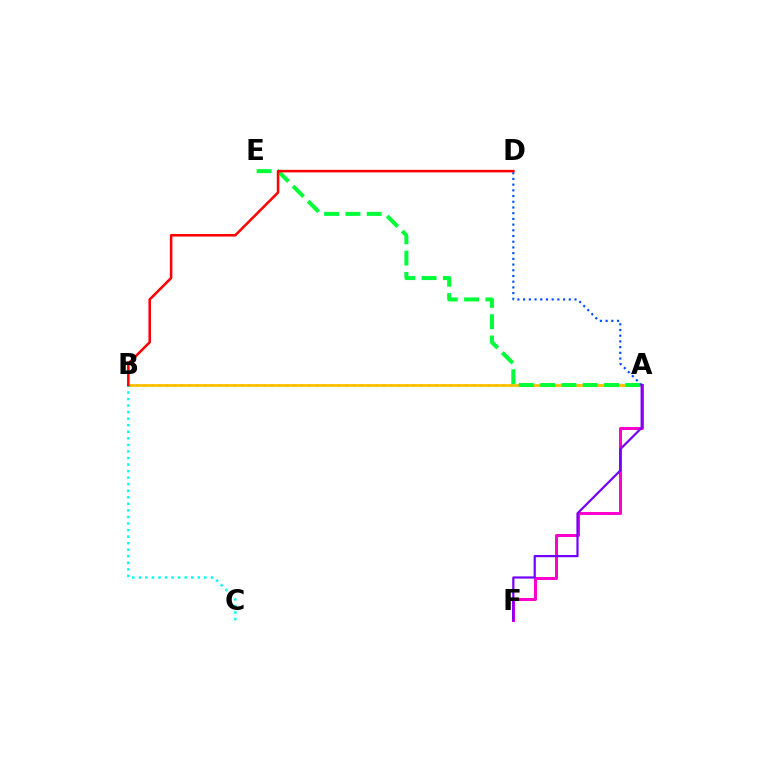{('A', 'B'): [{'color': '#84ff00', 'line_style': 'dotted', 'thickness': 2.03}, {'color': '#ffbd00', 'line_style': 'solid', 'thickness': 1.95}], ('A', 'E'): [{'color': '#00ff39', 'line_style': 'dashed', 'thickness': 2.89}], ('A', 'F'): [{'color': '#ff00cf', 'line_style': 'solid', 'thickness': 2.17}, {'color': '#7200ff', 'line_style': 'solid', 'thickness': 1.58}], ('A', 'D'): [{'color': '#004bff', 'line_style': 'dotted', 'thickness': 1.55}], ('B', 'C'): [{'color': '#00fff6', 'line_style': 'dotted', 'thickness': 1.78}], ('B', 'D'): [{'color': '#ff0000', 'line_style': 'solid', 'thickness': 1.84}]}